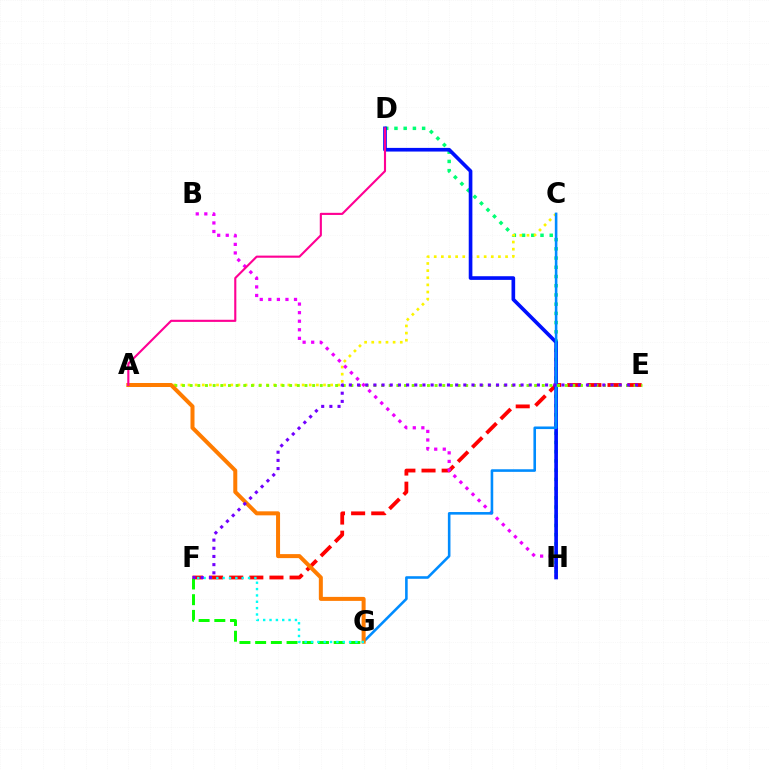{('D', 'H'): [{'color': '#00ff74', 'line_style': 'dotted', 'thickness': 2.51}, {'color': '#0010ff', 'line_style': 'solid', 'thickness': 2.63}], ('E', 'F'): [{'color': '#ff0000', 'line_style': 'dashed', 'thickness': 2.73}, {'color': '#7200ff', 'line_style': 'dotted', 'thickness': 2.22}], ('A', 'C'): [{'color': '#fcf500', 'line_style': 'dotted', 'thickness': 1.94}], ('B', 'H'): [{'color': '#ee00ff', 'line_style': 'dotted', 'thickness': 2.33}], ('C', 'G'): [{'color': '#008cff', 'line_style': 'solid', 'thickness': 1.86}], ('A', 'E'): [{'color': '#84ff00', 'line_style': 'dotted', 'thickness': 2.08}], ('F', 'G'): [{'color': '#08ff00', 'line_style': 'dashed', 'thickness': 2.13}, {'color': '#00fff6', 'line_style': 'dotted', 'thickness': 1.72}], ('A', 'G'): [{'color': '#ff7c00', 'line_style': 'solid', 'thickness': 2.88}], ('A', 'D'): [{'color': '#ff0094', 'line_style': 'solid', 'thickness': 1.53}]}